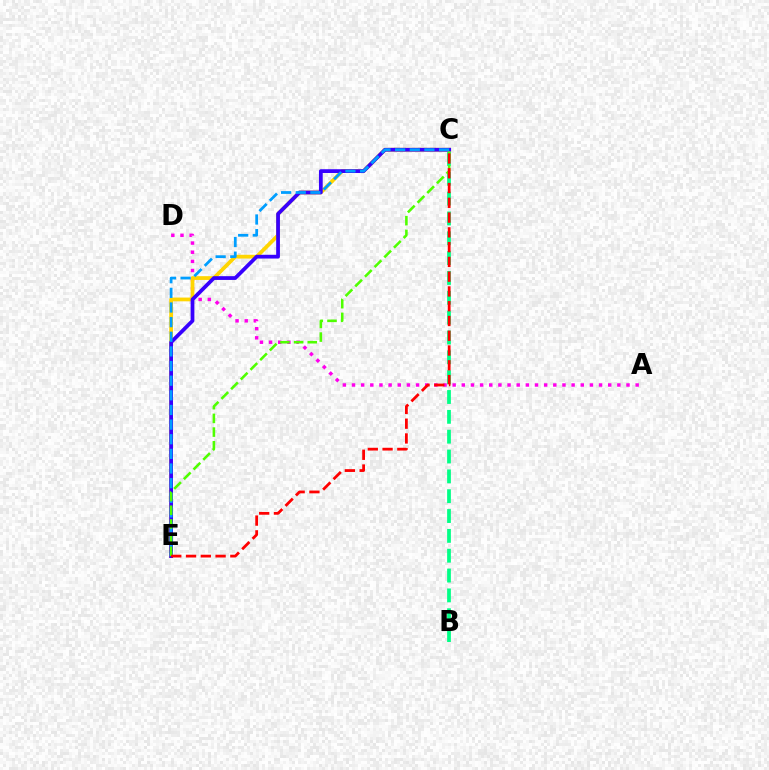{('A', 'D'): [{'color': '#ff00ed', 'line_style': 'dotted', 'thickness': 2.49}], ('C', 'E'): [{'color': '#ffd500', 'line_style': 'solid', 'thickness': 2.71}, {'color': '#3700ff', 'line_style': 'solid', 'thickness': 2.71}, {'color': '#009eff', 'line_style': 'dashed', 'thickness': 1.99}, {'color': '#4fff00', 'line_style': 'dashed', 'thickness': 1.86}, {'color': '#ff0000', 'line_style': 'dashed', 'thickness': 2.01}], ('B', 'C'): [{'color': '#00ff86', 'line_style': 'dashed', 'thickness': 2.7}]}